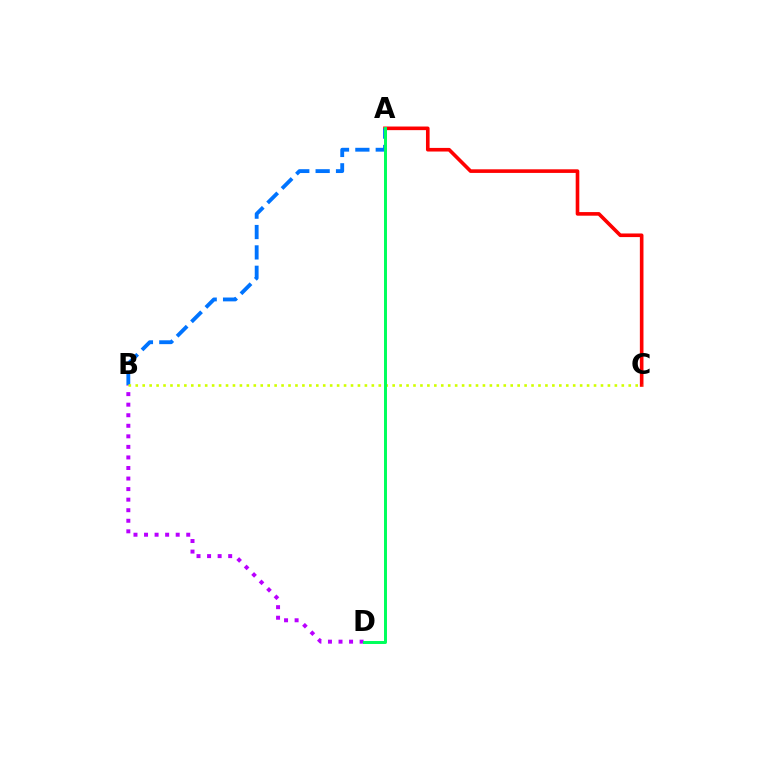{('A', 'C'): [{'color': '#ff0000', 'line_style': 'solid', 'thickness': 2.6}], ('A', 'B'): [{'color': '#0074ff', 'line_style': 'dashed', 'thickness': 2.77}], ('B', 'D'): [{'color': '#b900ff', 'line_style': 'dotted', 'thickness': 2.87}], ('B', 'C'): [{'color': '#d1ff00', 'line_style': 'dotted', 'thickness': 1.89}], ('A', 'D'): [{'color': '#00ff5c', 'line_style': 'solid', 'thickness': 2.15}]}